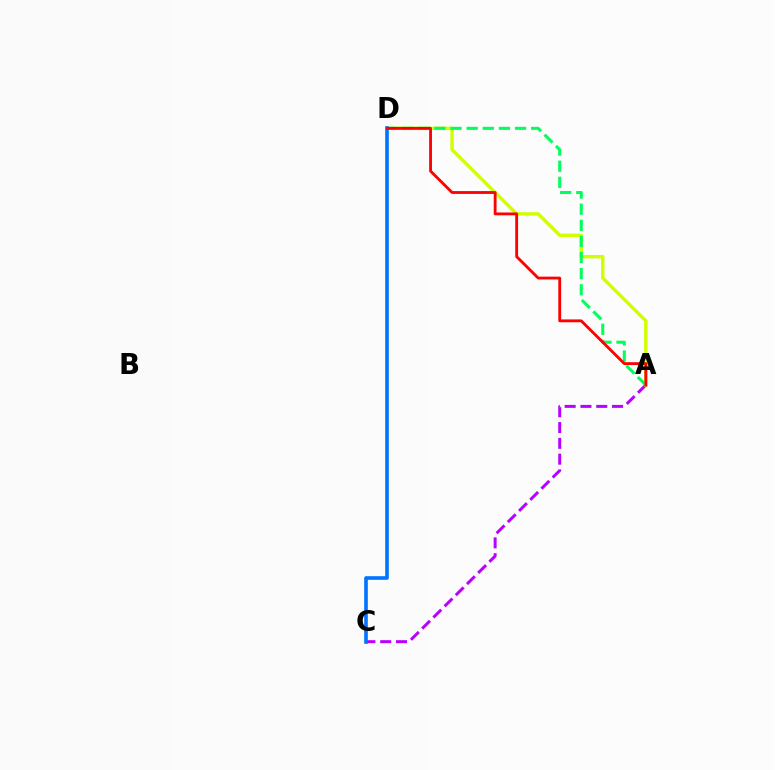{('A', 'C'): [{'color': '#b900ff', 'line_style': 'dashed', 'thickness': 2.15}], ('A', 'D'): [{'color': '#d1ff00', 'line_style': 'solid', 'thickness': 2.47}, {'color': '#00ff5c', 'line_style': 'dashed', 'thickness': 2.19}, {'color': '#ff0000', 'line_style': 'solid', 'thickness': 2.04}], ('C', 'D'): [{'color': '#0074ff', 'line_style': 'solid', 'thickness': 2.6}]}